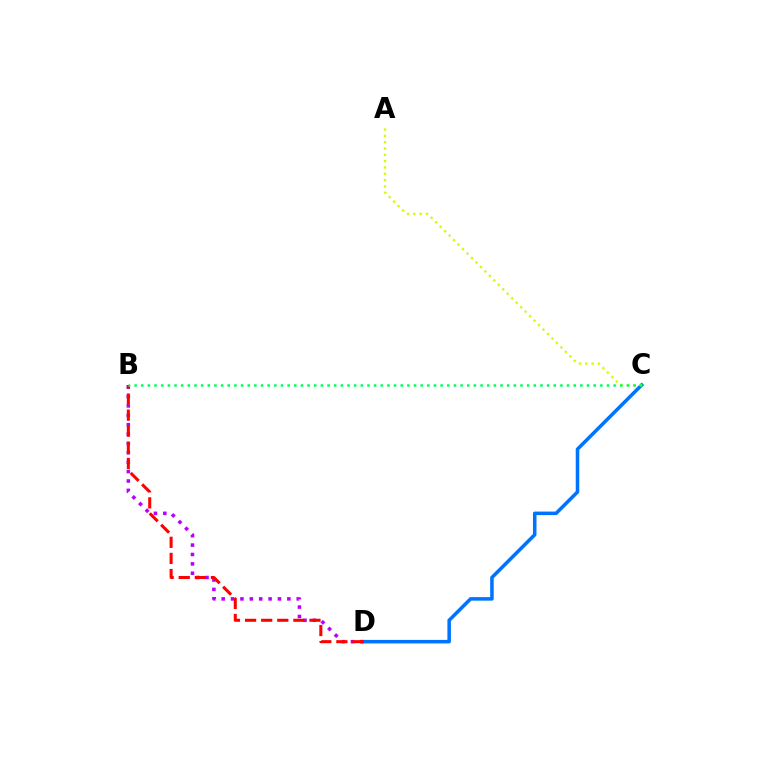{('C', 'D'): [{'color': '#0074ff', 'line_style': 'solid', 'thickness': 2.54}], ('B', 'D'): [{'color': '#b900ff', 'line_style': 'dotted', 'thickness': 2.55}, {'color': '#ff0000', 'line_style': 'dashed', 'thickness': 2.19}], ('A', 'C'): [{'color': '#d1ff00', 'line_style': 'dotted', 'thickness': 1.72}], ('B', 'C'): [{'color': '#00ff5c', 'line_style': 'dotted', 'thickness': 1.81}]}